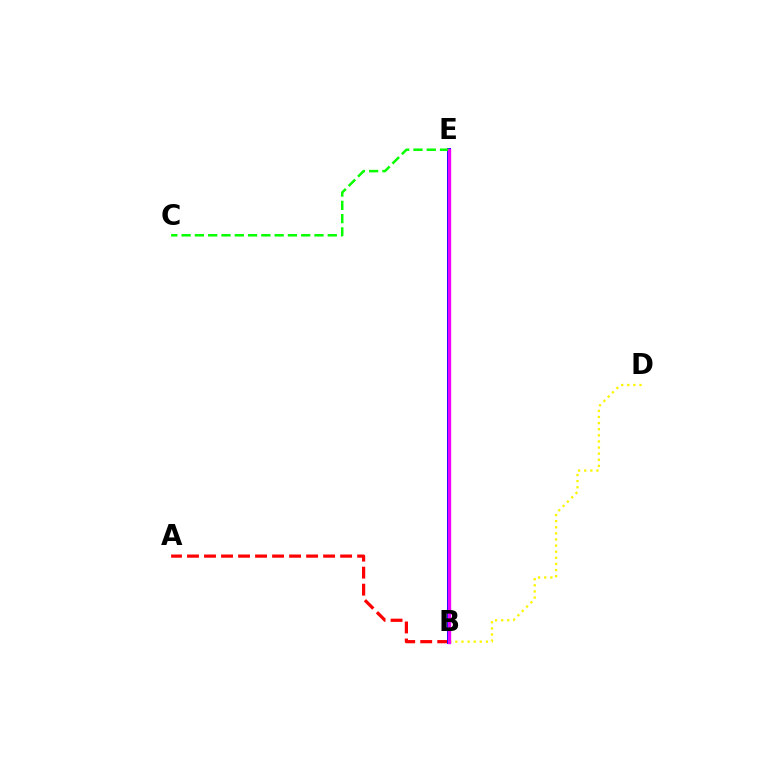{('B', 'E'): [{'color': '#00fff6', 'line_style': 'solid', 'thickness': 1.9}, {'color': '#0010ff', 'line_style': 'solid', 'thickness': 2.88}, {'color': '#ee00ff', 'line_style': 'solid', 'thickness': 2.41}], ('A', 'B'): [{'color': '#ff0000', 'line_style': 'dashed', 'thickness': 2.31}], ('B', 'D'): [{'color': '#fcf500', 'line_style': 'dotted', 'thickness': 1.66}], ('C', 'E'): [{'color': '#08ff00', 'line_style': 'dashed', 'thickness': 1.81}]}